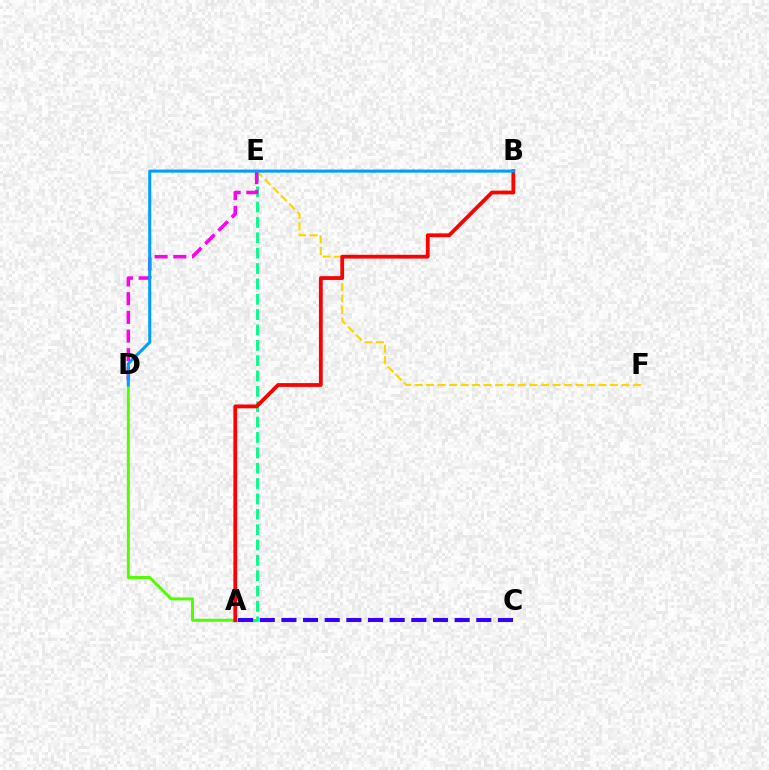{('A', 'E'): [{'color': '#00ff86', 'line_style': 'dashed', 'thickness': 2.09}], ('A', 'C'): [{'color': '#3700ff', 'line_style': 'dashed', 'thickness': 2.94}], ('E', 'F'): [{'color': '#ffd500', 'line_style': 'dashed', 'thickness': 1.56}], ('A', 'D'): [{'color': '#4fff00', 'line_style': 'solid', 'thickness': 2.12}], ('D', 'E'): [{'color': '#ff00ed', 'line_style': 'dashed', 'thickness': 2.54}], ('A', 'B'): [{'color': '#ff0000', 'line_style': 'solid', 'thickness': 2.73}], ('B', 'D'): [{'color': '#009eff', 'line_style': 'solid', 'thickness': 2.19}]}